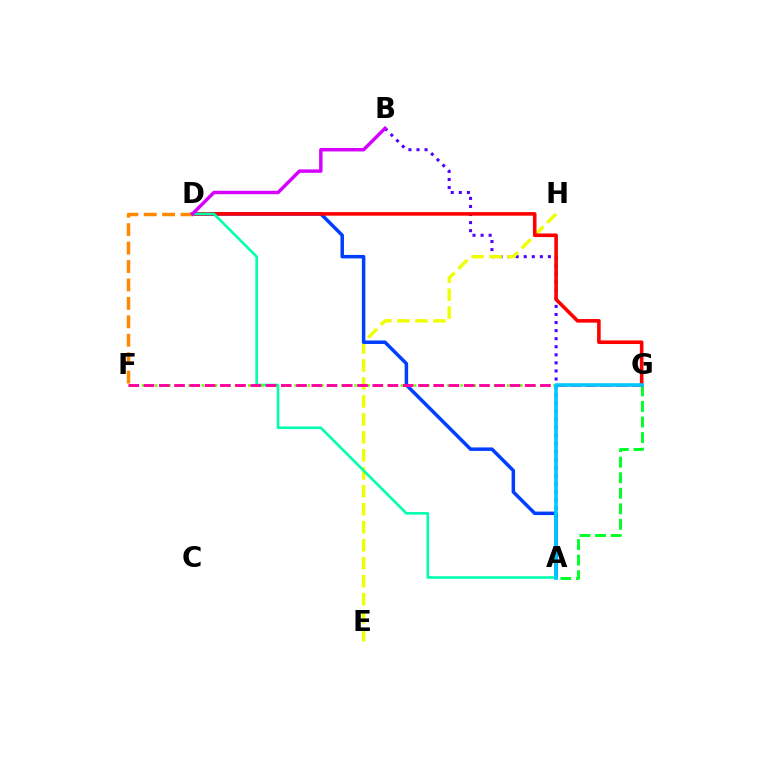{('A', 'B'): [{'color': '#4f00ff', 'line_style': 'dotted', 'thickness': 2.19}], ('E', 'H'): [{'color': '#eeff00', 'line_style': 'dashed', 'thickness': 2.44}], ('A', 'D'): [{'color': '#003fff', 'line_style': 'solid', 'thickness': 2.51}, {'color': '#00ffaf', 'line_style': 'solid', 'thickness': 1.88}], ('A', 'G'): [{'color': '#00ff27', 'line_style': 'dashed', 'thickness': 2.11}, {'color': '#00c7ff', 'line_style': 'solid', 'thickness': 2.61}], ('D', 'G'): [{'color': '#ff0000', 'line_style': 'solid', 'thickness': 2.59}], ('F', 'G'): [{'color': '#66ff00', 'line_style': 'dotted', 'thickness': 1.8}, {'color': '#ff00a0', 'line_style': 'dashed', 'thickness': 2.07}], ('D', 'F'): [{'color': '#ff8800', 'line_style': 'dashed', 'thickness': 2.5}], ('B', 'D'): [{'color': '#d600ff', 'line_style': 'solid', 'thickness': 2.48}]}